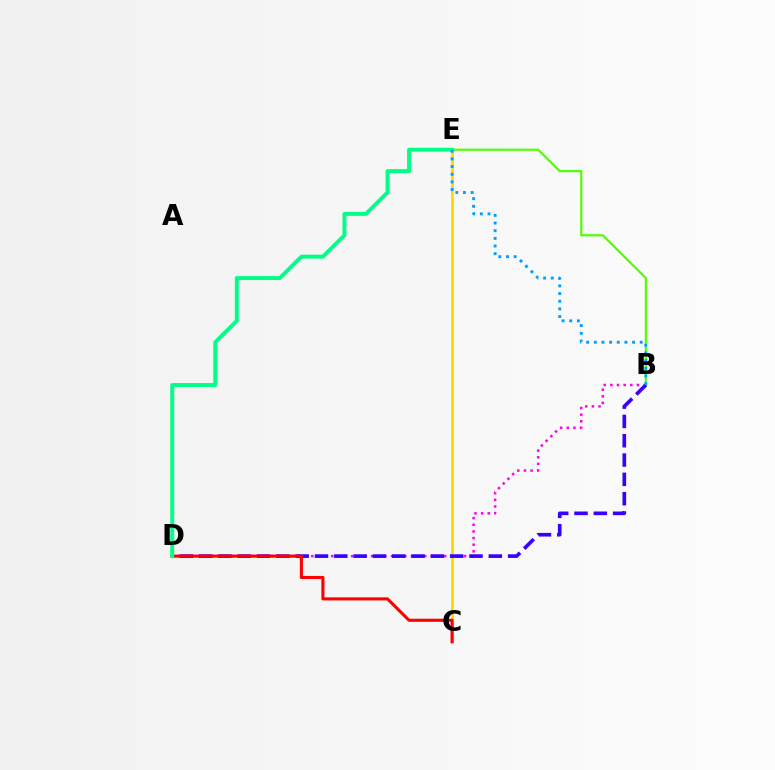{('C', 'E'): [{'color': '#ffd500', 'line_style': 'solid', 'thickness': 1.95}], ('B', 'D'): [{'color': '#ff00ed', 'line_style': 'dotted', 'thickness': 1.8}, {'color': '#3700ff', 'line_style': 'dashed', 'thickness': 2.62}], ('B', 'E'): [{'color': '#4fff00', 'line_style': 'solid', 'thickness': 1.55}, {'color': '#009eff', 'line_style': 'dotted', 'thickness': 2.08}], ('C', 'D'): [{'color': '#ff0000', 'line_style': 'solid', 'thickness': 2.22}], ('D', 'E'): [{'color': '#00ff86', 'line_style': 'solid', 'thickness': 2.83}]}